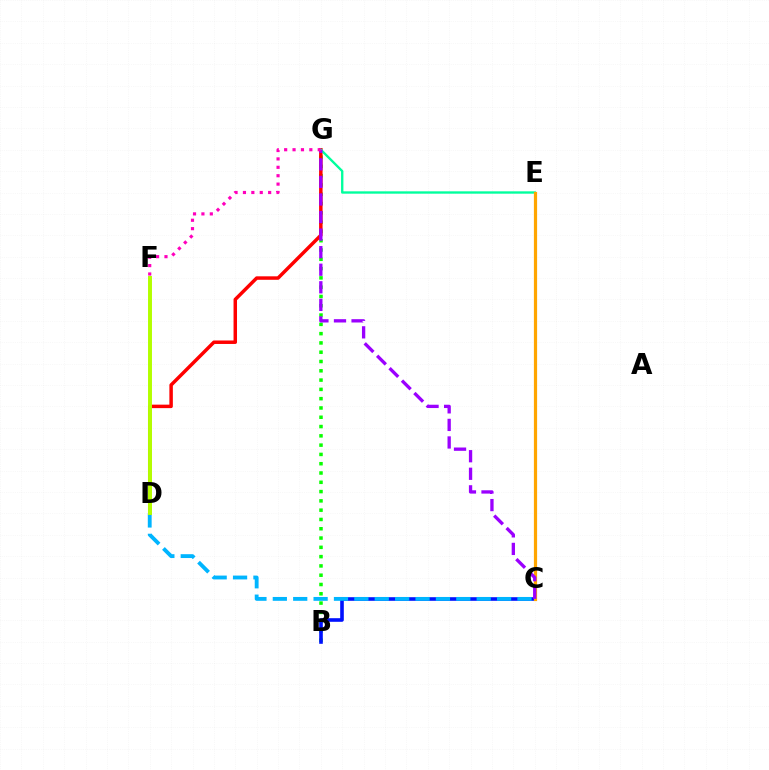{('B', 'G'): [{'color': '#08ff00', 'line_style': 'dotted', 'thickness': 2.52}], ('B', 'C'): [{'color': '#0010ff', 'line_style': 'solid', 'thickness': 2.6}], ('D', 'G'): [{'color': '#ff0000', 'line_style': 'solid', 'thickness': 2.5}], ('C', 'D'): [{'color': '#00b5ff', 'line_style': 'dashed', 'thickness': 2.77}], ('D', 'F'): [{'color': '#b3ff00', 'line_style': 'solid', 'thickness': 2.84}], ('E', 'G'): [{'color': '#00ff9d', 'line_style': 'solid', 'thickness': 1.69}], ('C', 'E'): [{'color': '#ffa500', 'line_style': 'solid', 'thickness': 2.31}], ('C', 'G'): [{'color': '#9b00ff', 'line_style': 'dashed', 'thickness': 2.39}], ('F', 'G'): [{'color': '#ff00bd', 'line_style': 'dotted', 'thickness': 2.28}]}